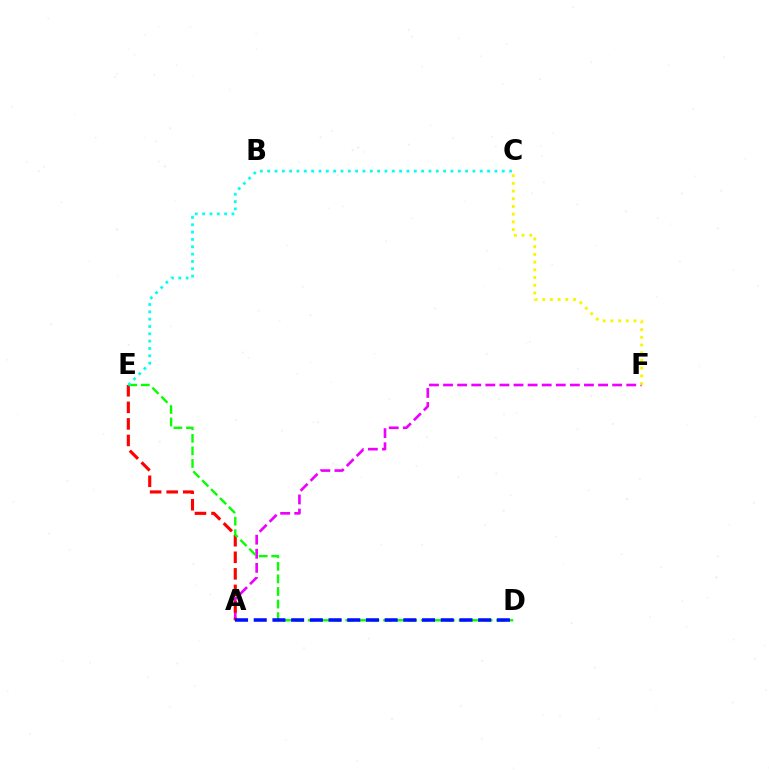{('A', 'F'): [{'color': '#ee00ff', 'line_style': 'dashed', 'thickness': 1.91}], ('C', 'F'): [{'color': '#fcf500', 'line_style': 'dotted', 'thickness': 2.09}], ('A', 'E'): [{'color': '#ff0000', 'line_style': 'dashed', 'thickness': 2.25}], ('D', 'E'): [{'color': '#08ff00', 'line_style': 'dashed', 'thickness': 1.71}], ('A', 'D'): [{'color': '#0010ff', 'line_style': 'dashed', 'thickness': 2.54}], ('C', 'E'): [{'color': '#00fff6', 'line_style': 'dotted', 'thickness': 1.99}]}